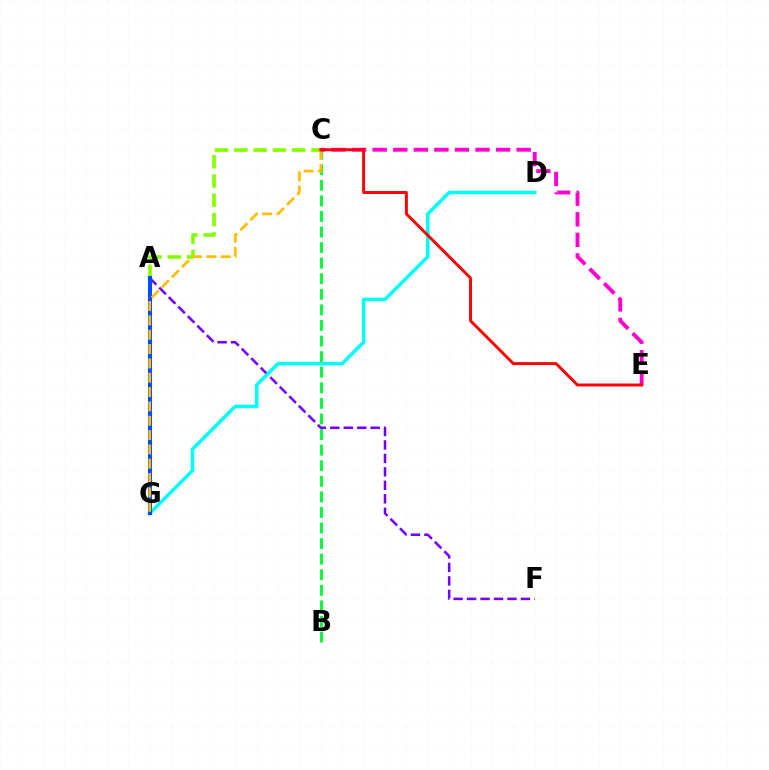{('A', 'F'): [{'color': '#7200ff', 'line_style': 'dashed', 'thickness': 1.83}], ('D', 'G'): [{'color': '#00fff6', 'line_style': 'solid', 'thickness': 2.54}], ('B', 'C'): [{'color': '#00ff39', 'line_style': 'dashed', 'thickness': 2.12}], ('A', 'C'): [{'color': '#84ff00', 'line_style': 'dashed', 'thickness': 2.62}], ('A', 'G'): [{'color': '#004bff', 'line_style': 'solid', 'thickness': 2.96}], ('C', 'G'): [{'color': '#ffbd00', 'line_style': 'dashed', 'thickness': 1.95}], ('C', 'E'): [{'color': '#ff00cf', 'line_style': 'dashed', 'thickness': 2.79}, {'color': '#ff0000', 'line_style': 'solid', 'thickness': 2.12}]}